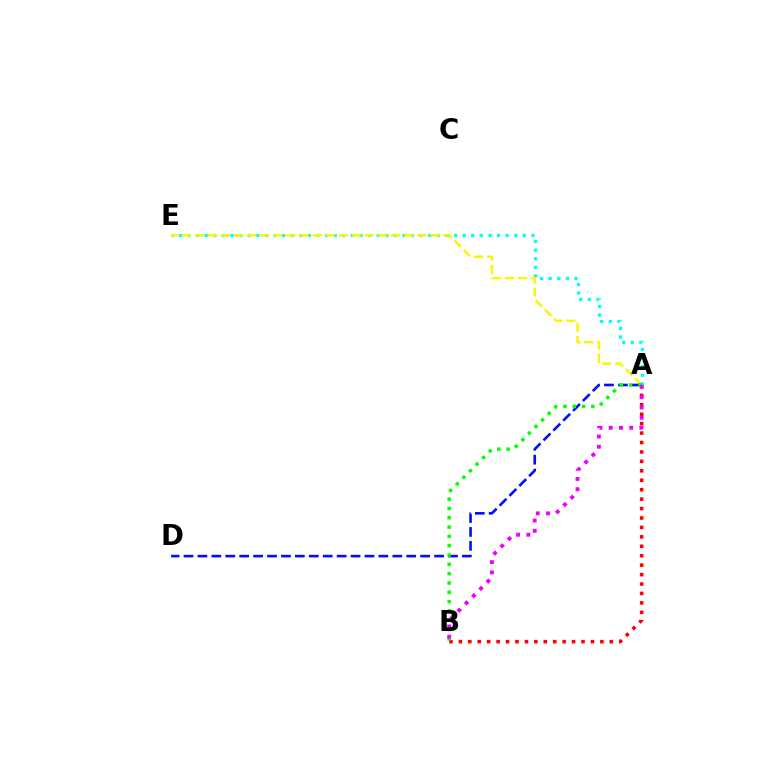{('A', 'E'): [{'color': '#00fff6', 'line_style': 'dotted', 'thickness': 2.34}, {'color': '#fcf500', 'line_style': 'dashed', 'thickness': 1.78}], ('A', 'B'): [{'color': '#ff0000', 'line_style': 'dotted', 'thickness': 2.56}, {'color': '#08ff00', 'line_style': 'dotted', 'thickness': 2.53}, {'color': '#ee00ff', 'line_style': 'dotted', 'thickness': 2.79}], ('A', 'D'): [{'color': '#0010ff', 'line_style': 'dashed', 'thickness': 1.89}]}